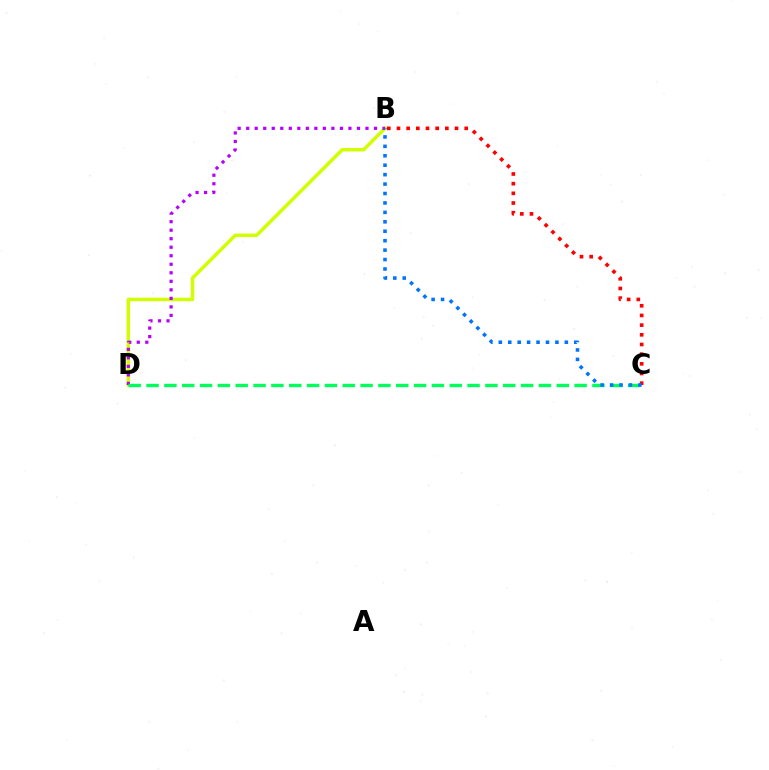{('B', 'D'): [{'color': '#d1ff00', 'line_style': 'solid', 'thickness': 2.51}, {'color': '#b900ff', 'line_style': 'dotted', 'thickness': 2.32}], ('B', 'C'): [{'color': '#ff0000', 'line_style': 'dotted', 'thickness': 2.63}, {'color': '#0074ff', 'line_style': 'dotted', 'thickness': 2.56}], ('C', 'D'): [{'color': '#00ff5c', 'line_style': 'dashed', 'thickness': 2.42}]}